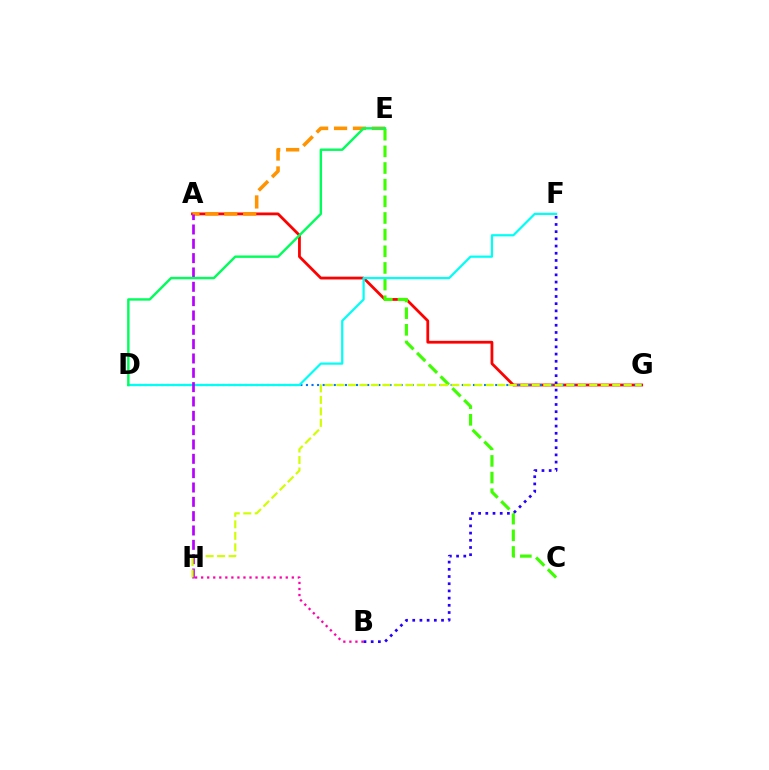{('A', 'G'): [{'color': '#ff0000', 'line_style': 'solid', 'thickness': 2.0}], ('A', 'E'): [{'color': '#ff9400', 'line_style': 'dashed', 'thickness': 2.57}], ('D', 'G'): [{'color': '#0074ff', 'line_style': 'dotted', 'thickness': 1.51}], ('B', 'H'): [{'color': '#ff00ac', 'line_style': 'dotted', 'thickness': 1.64}], ('C', 'E'): [{'color': '#3dff00', 'line_style': 'dashed', 'thickness': 2.26}], ('B', 'F'): [{'color': '#2500ff', 'line_style': 'dotted', 'thickness': 1.96}], ('D', 'F'): [{'color': '#00fff6', 'line_style': 'solid', 'thickness': 1.6}], ('A', 'H'): [{'color': '#b900ff', 'line_style': 'dashed', 'thickness': 1.95}], ('D', 'E'): [{'color': '#00ff5c', 'line_style': 'solid', 'thickness': 1.74}], ('G', 'H'): [{'color': '#d1ff00', 'line_style': 'dashed', 'thickness': 1.56}]}